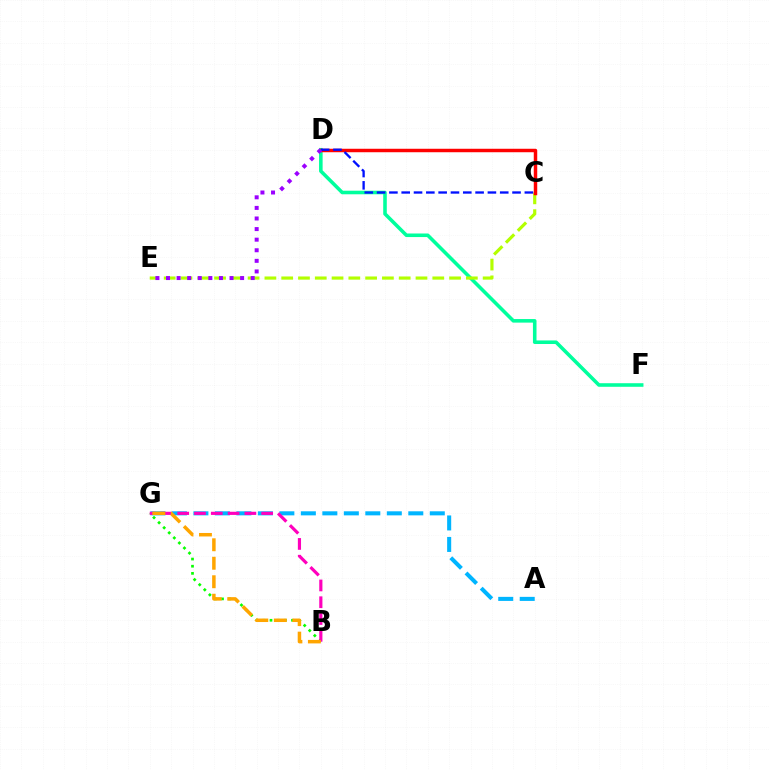{('D', 'F'): [{'color': '#00ff9d', 'line_style': 'solid', 'thickness': 2.57}], ('C', 'E'): [{'color': '#b3ff00', 'line_style': 'dashed', 'thickness': 2.28}], ('B', 'G'): [{'color': '#08ff00', 'line_style': 'dotted', 'thickness': 1.95}, {'color': '#ff00bd', 'line_style': 'dashed', 'thickness': 2.28}, {'color': '#ffa500', 'line_style': 'dashed', 'thickness': 2.51}], ('A', 'G'): [{'color': '#00b5ff', 'line_style': 'dashed', 'thickness': 2.92}], ('C', 'D'): [{'color': '#ff0000', 'line_style': 'solid', 'thickness': 2.49}, {'color': '#0010ff', 'line_style': 'dashed', 'thickness': 1.67}], ('D', 'E'): [{'color': '#9b00ff', 'line_style': 'dotted', 'thickness': 2.88}]}